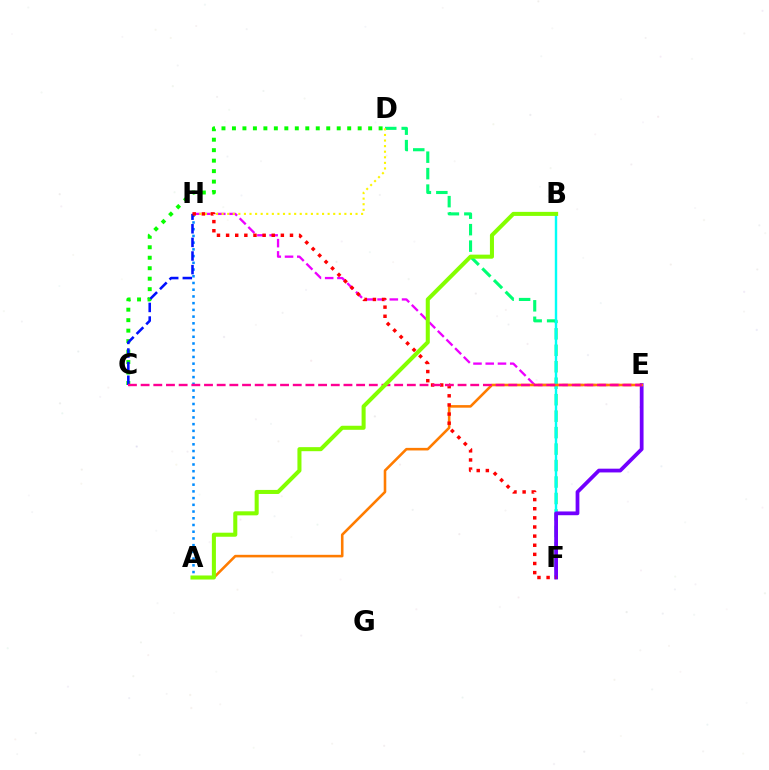{('D', 'F'): [{'color': '#00ff74', 'line_style': 'dashed', 'thickness': 2.24}], ('A', 'H'): [{'color': '#008cff', 'line_style': 'dotted', 'thickness': 1.83}], ('E', 'H'): [{'color': '#ee00ff', 'line_style': 'dashed', 'thickness': 1.66}], ('B', 'F'): [{'color': '#00fff6', 'line_style': 'solid', 'thickness': 1.74}], ('D', 'H'): [{'color': '#fcf500', 'line_style': 'dotted', 'thickness': 1.52}], ('E', 'F'): [{'color': '#7200ff', 'line_style': 'solid', 'thickness': 2.71}], ('A', 'E'): [{'color': '#ff7c00', 'line_style': 'solid', 'thickness': 1.86}], ('C', 'D'): [{'color': '#08ff00', 'line_style': 'dotted', 'thickness': 2.85}], ('C', 'H'): [{'color': '#0010ff', 'line_style': 'dashed', 'thickness': 1.85}], ('F', 'H'): [{'color': '#ff0000', 'line_style': 'dotted', 'thickness': 2.48}], ('C', 'E'): [{'color': '#ff0094', 'line_style': 'dashed', 'thickness': 1.72}], ('A', 'B'): [{'color': '#84ff00', 'line_style': 'solid', 'thickness': 2.91}]}